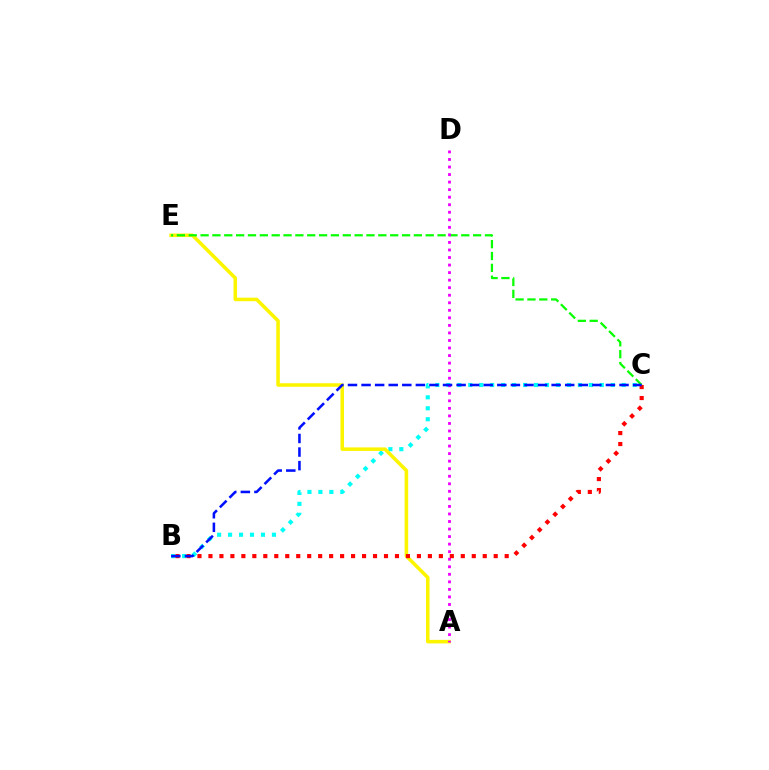{('B', 'C'): [{'color': '#00fff6', 'line_style': 'dotted', 'thickness': 2.98}, {'color': '#ff0000', 'line_style': 'dotted', 'thickness': 2.98}, {'color': '#0010ff', 'line_style': 'dashed', 'thickness': 1.84}], ('A', 'E'): [{'color': '#fcf500', 'line_style': 'solid', 'thickness': 2.56}], ('C', 'E'): [{'color': '#08ff00', 'line_style': 'dashed', 'thickness': 1.61}], ('A', 'D'): [{'color': '#ee00ff', 'line_style': 'dotted', 'thickness': 2.05}]}